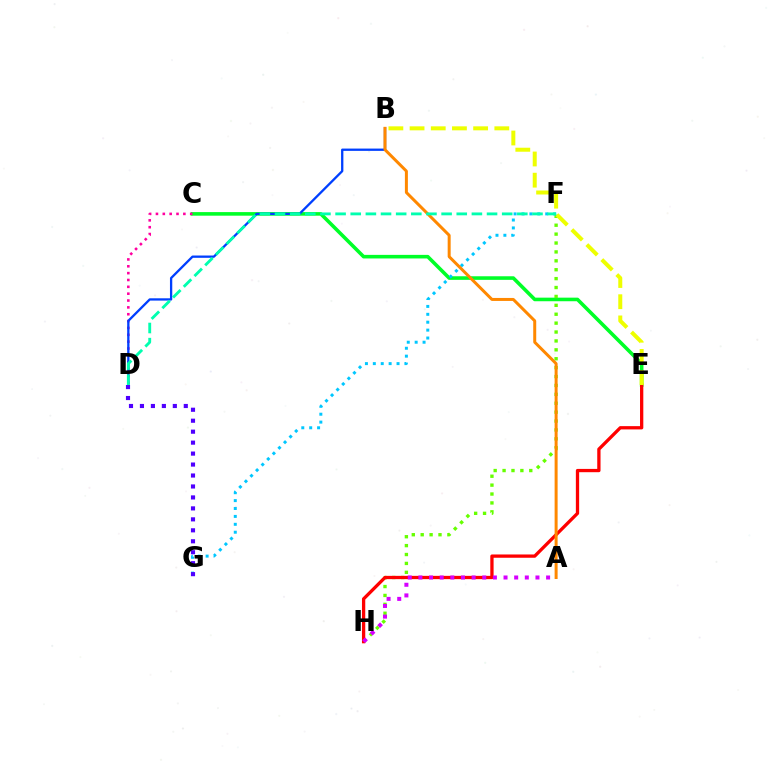{('C', 'E'): [{'color': '#00ff27', 'line_style': 'solid', 'thickness': 2.58}], ('F', 'H'): [{'color': '#66ff00', 'line_style': 'dotted', 'thickness': 2.42}], ('E', 'H'): [{'color': '#ff0000', 'line_style': 'solid', 'thickness': 2.37}], ('C', 'D'): [{'color': '#ff00a0', 'line_style': 'dotted', 'thickness': 1.86}], ('B', 'D'): [{'color': '#003fff', 'line_style': 'solid', 'thickness': 1.66}], ('B', 'E'): [{'color': '#eeff00', 'line_style': 'dashed', 'thickness': 2.88}], ('F', 'G'): [{'color': '#00c7ff', 'line_style': 'dotted', 'thickness': 2.15}], ('A', 'B'): [{'color': '#ff8800', 'line_style': 'solid', 'thickness': 2.15}], ('D', 'G'): [{'color': '#4f00ff', 'line_style': 'dotted', 'thickness': 2.98}], ('A', 'H'): [{'color': '#d600ff', 'line_style': 'dotted', 'thickness': 2.89}], ('D', 'F'): [{'color': '#00ffaf', 'line_style': 'dashed', 'thickness': 2.06}]}